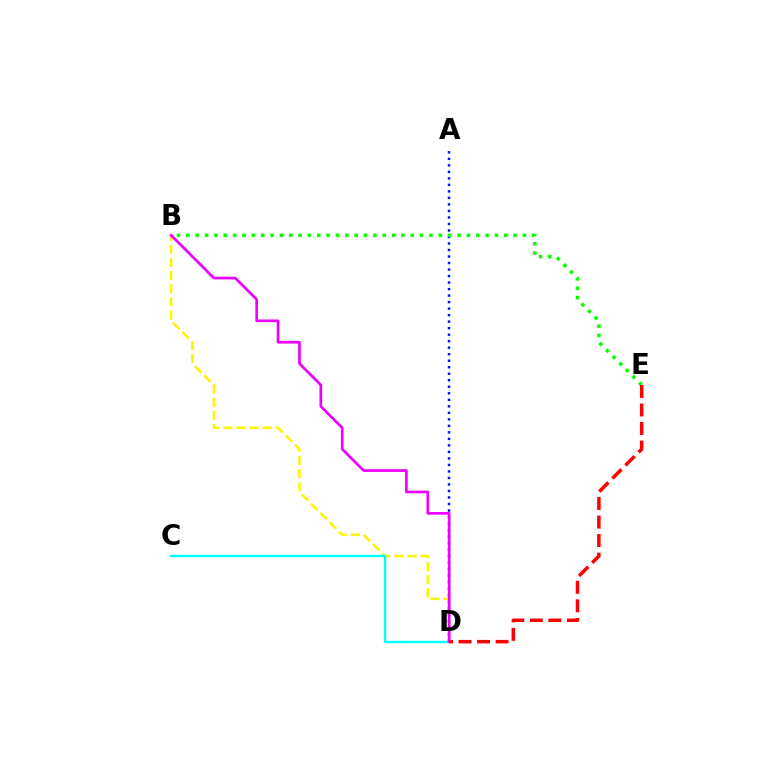{('A', 'D'): [{'color': '#0010ff', 'line_style': 'dotted', 'thickness': 1.77}], ('B', 'E'): [{'color': '#08ff00', 'line_style': 'dotted', 'thickness': 2.54}], ('B', 'D'): [{'color': '#fcf500', 'line_style': 'dashed', 'thickness': 1.78}, {'color': '#ee00ff', 'line_style': 'solid', 'thickness': 1.95}], ('C', 'D'): [{'color': '#00fff6', 'line_style': 'solid', 'thickness': 1.7}], ('D', 'E'): [{'color': '#ff0000', 'line_style': 'dashed', 'thickness': 2.52}]}